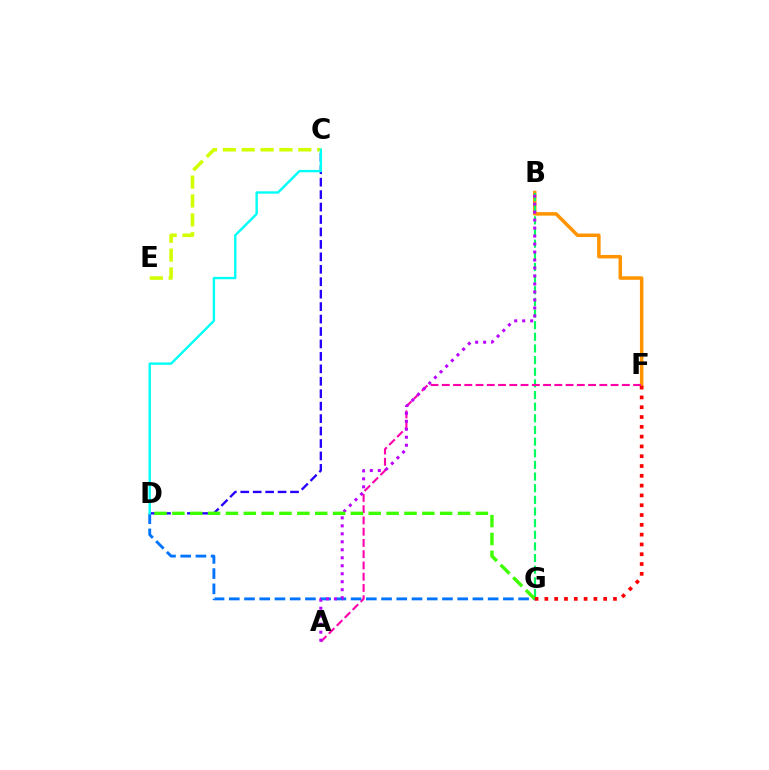{('B', 'F'): [{'color': '#ff9400', 'line_style': 'solid', 'thickness': 2.52}], ('C', 'D'): [{'color': '#2500ff', 'line_style': 'dashed', 'thickness': 1.69}, {'color': '#00fff6', 'line_style': 'solid', 'thickness': 1.71}], ('B', 'G'): [{'color': '#00ff5c', 'line_style': 'dashed', 'thickness': 1.58}], ('A', 'F'): [{'color': '#ff00ac', 'line_style': 'dashed', 'thickness': 1.53}], ('C', 'E'): [{'color': '#d1ff00', 'line_style': 'dashed', 'thickness': 2.56}], ('D', 'G'): [{'color': '#0074ff', 'line_style': 'dashed', 'thickness': 2.07}, {'color': '#3dff00', 'line_style': 'dashed', 'thickness': 2.43}], ('A', 'B'): [{'color': '#b900ff', 'line_style': 'dotted', 'thickness': 2.17}], ('F', 'G'): [{'color': '#ff0000', 'line_style': 'dotted', 'thickness': 2.66}]}